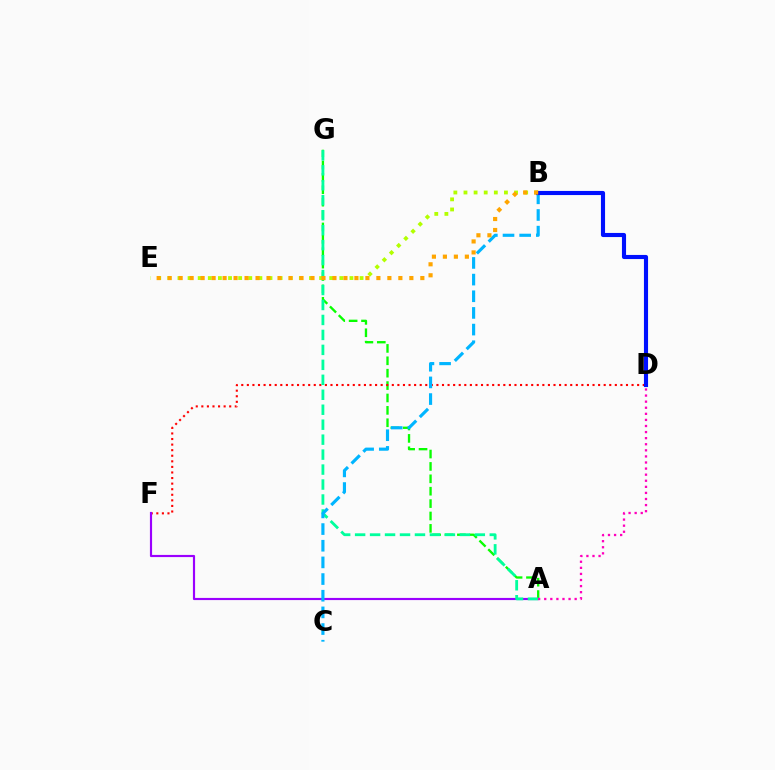{('A', 'G'): [{'color': '#08ff00', 'line_style': 'dashed', 'thickness': 1.68}, {'color': '#00ff9d', 'line_style': 'dashed', 'thickness': 2.03}], ('D', 'F'): [{'color': '#ff0000', 'line_style': 'dotted', 'thickness': 1.51}], ('A', 'F'): [{'color': '#9b00ff', 'line_style': 'solid', 'thickness': 1.56}], ('B', 'E'): [{'color': '#b3ff00', 'line_style': 'dotted', 'thickness': 2.75}, {'color': '#ffa500', 'line_style': 'dotted', 'thickness': 2.98}], ('B', 'C'): [{'color': '#00b5ff', 'line_style': 'dashed', 'thickness': 2.26}], ('A', 'D'): [{'color': '#ff00bd', 'line_style': 'dotted', 'thickness': 1.65}], ('B', 'D'): [{'color': '#0010ff', 'line_style': 'solid', 'thickness': 2.96}]}